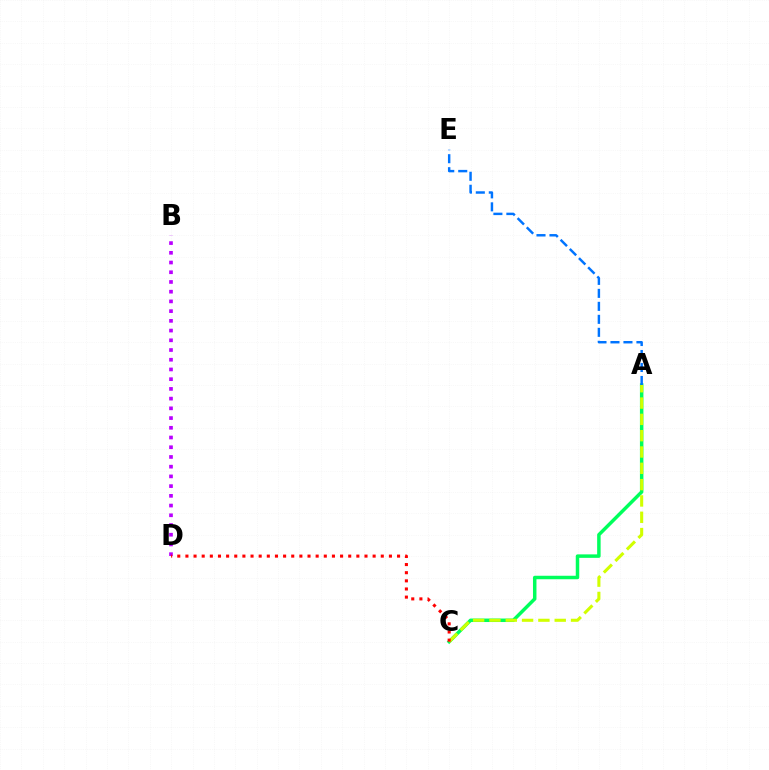{('A', 'C'): [{'color': '#00ff5c', 'line_style': 'solid', 'thickness': 2.51}, {'color': '#d1ff00', 'line_style': 'dashed', 'thickness': 2.22}], ('B', 'D'): [{'color': '#b900ff', 'line_style': 'dotted', 'thickness': 2.64}], ('A', 'E'): [{'color': '#0074ff', 'line_style': 'dashed', 'thickness': 1.76}], ('C', 'D'): [{'color': '#ff0000', 'line_style': 'dotted', 'thickness': 2.21}]}